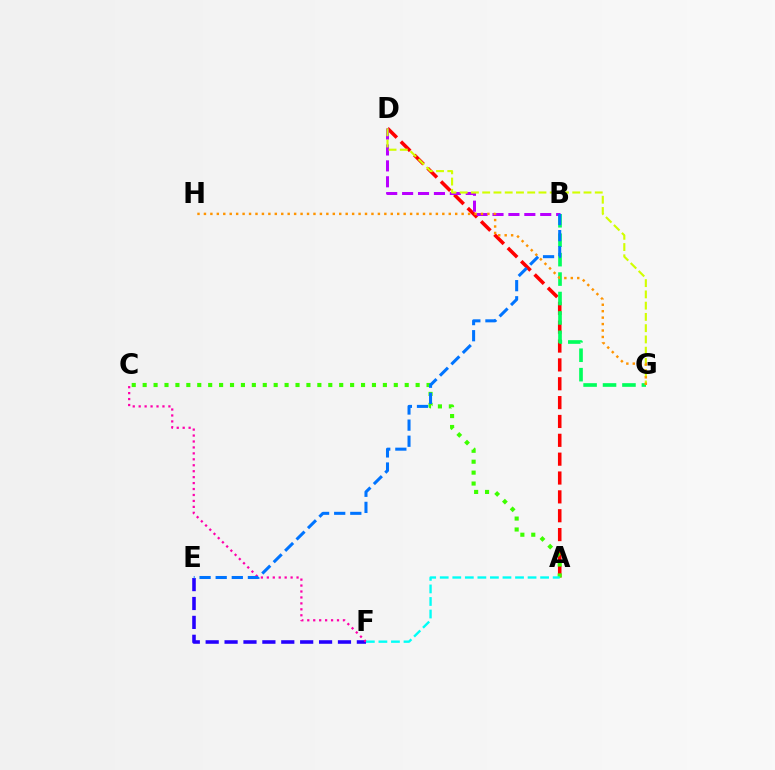{('A', 'D'): [{'color': '#ff0000', 'line_style': 'dashed', 'thickness': 2.56}], ('B', 'G'): [{'color': '#00ff5c', 'line_style': 'dashed', 'thickness': 2.64}], ('E', 'F'): [{'color': '#2500ff', 'line_style': 'dashed', 'thickness': 2.57}], ('A', 'C'): [{'color': '#3dff00', 'line_style': 'dotted', 'thickness': 2.97}], ('B', 'D'): [{'color': '#b900ff', 'line_style': 'dashed', 'thickness': 2.16}], ('D', 'G'): [{'color': '#d1ff00', 'line_style': 'dashed', 'thickness': 1.53}], ('G', 'H'): [{'color': '#ff9400', 'line_style': 'dotted', 'thickness': 1.75}], ('C', 'F'): [{'color': '#ff00ac', 'line_style': 'dotted', 'thickness': 1.62}], ('B', 'E'): [{'color': '#0074ff', 'line_style': 'dashed', 'thickness': 2.19}], ('A', 'F'): [{'color': '#00fff6', 'line_style': 'dashed', 'thickness': 1.7}]}